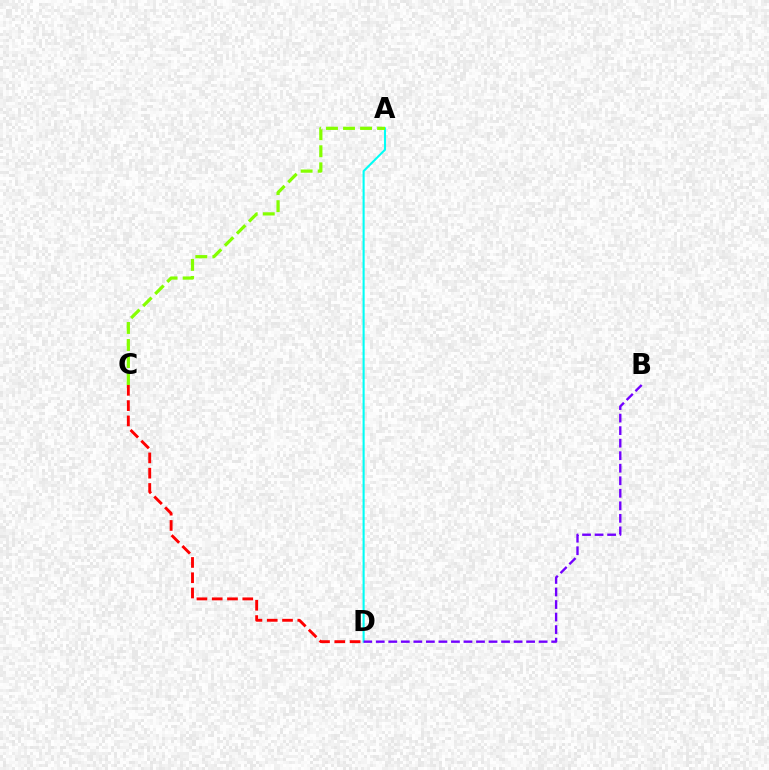{('C', 'D'): [{'color': '#ff0000', 'line_style': 'dashed', 'thickness': 2.08}], ('A', 'D'): [{'color': '#00fff6', 'line_style': 'solid', 'thickness': 1.5}], ('A', 'C'): [{'color': '#84ff00', 'line_style': 'dashed', 'thickness': 2.31}], ('B', 'D'): [{'color': '#7200ff', 'line_style': 'dashed', 'thickness': 1.7}]}